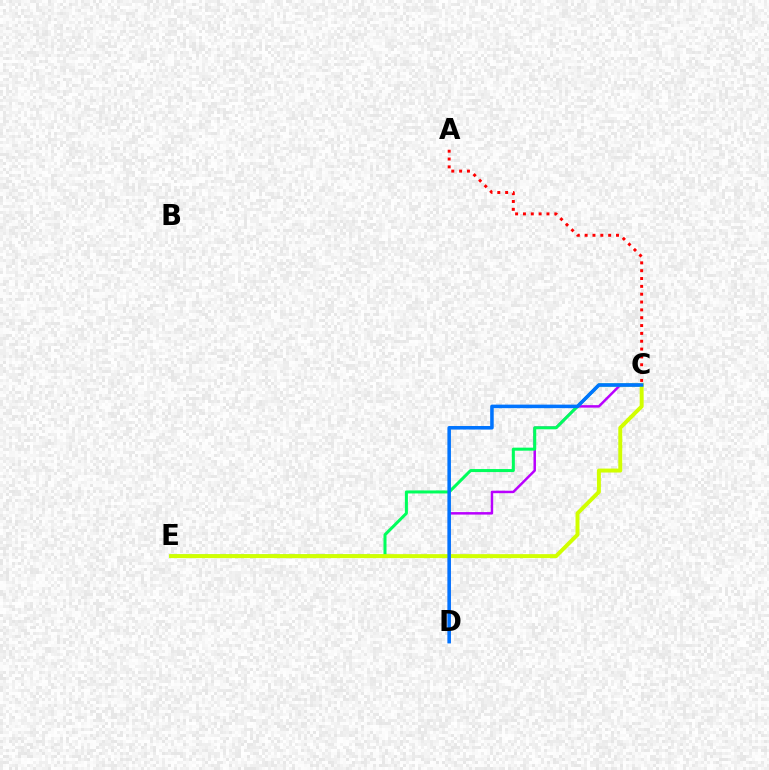{('A', 'C'): [{'color': '#ff0000', 'line_style': 'dotted', 'thickness': 2.13}], ('C', 'D'): [{'color': '#b900ff', 'line_style': 'solid', 'thickness': 1.79}, {'color': '#0074ff', 'line_style': 'solid', 'thickness': 2.54}], ('C', 'E'): [{'color': '#00ff5c', 'line_style': 'solid', 'thickness': 2.17}, {'color': '#d1ff00', 'line_style': 'solid', 'thickness': 2.84}]}